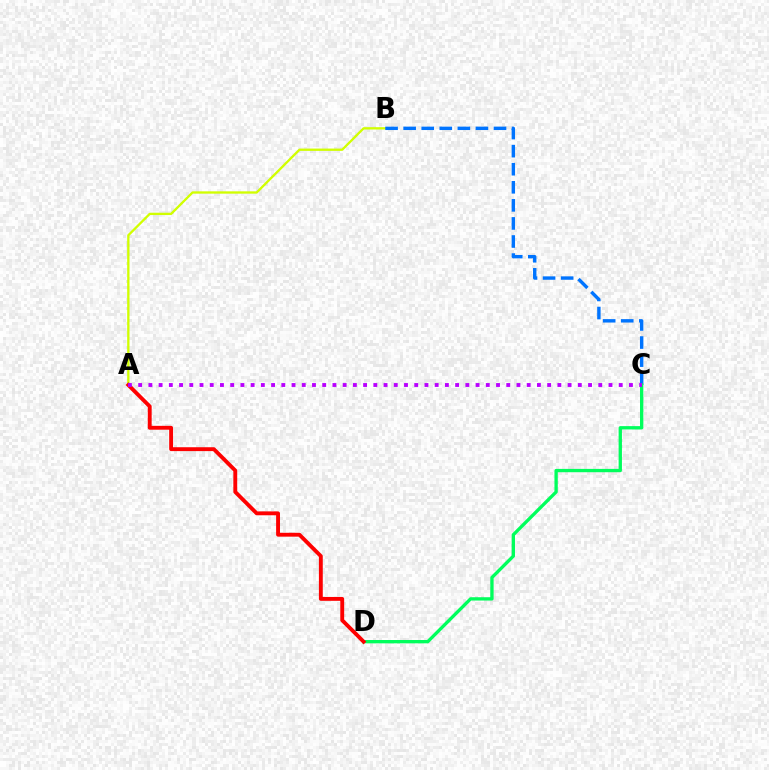{('A', 'B'): [{'color': '#d1ff00', 'line_style': 'solid', 'thickness': 1.67}], ('B', 'C'): [{'color': '#0074ff', 'line_style': 'dashed', 'thickness': 2.45}], ('C', 'D'): [{'color': '#00ff5c', 'line_style': 'solid', 'thickness': 2.39}], ('A', 'D'): [{'color': '#ff0000', 'line_style': 'solid', 'thickness': 2.79}], ('A', 'C'): [{'color': '#b900ff', 'line_style': 'dotted', 'thickness': 2.78}]}